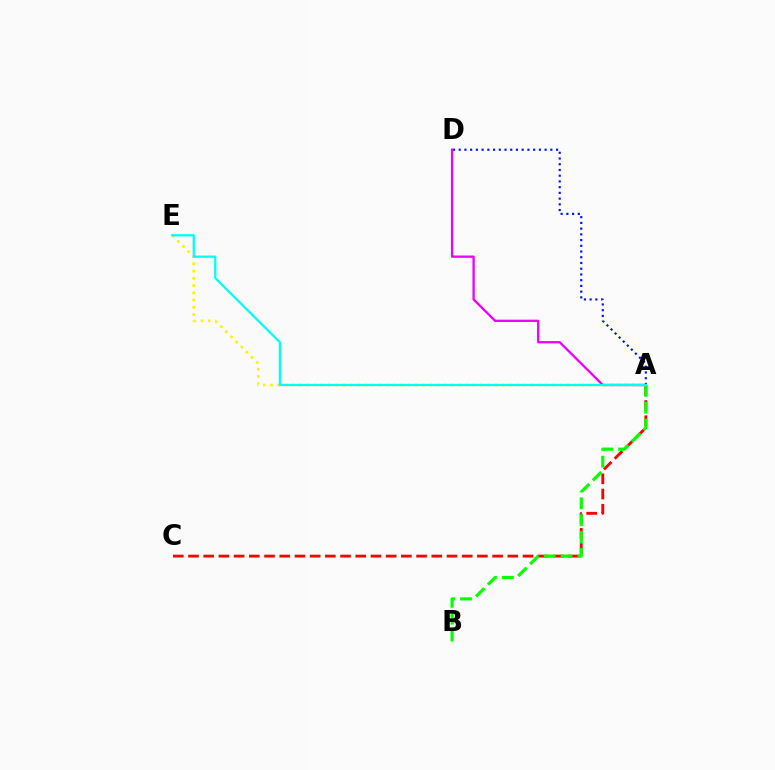{('A', 'E'): [{'color': '#fcf500', 'line_style': 'dotted', 'thickness': 1.97}, {'color': '#00fff6', 'line_style': 'solid', 'thickness': 1.63}], ('A', 'D'): [{'color': '#0010ff', 'line_style': 'dotted', 'thickness': 1.56}, {'color': '#ee00ff', 'line_style': 'solid', 'thickness': 1.66}], ('A', 'C'): [{'color': '#ff0000', 'line_style': 'dashed', 'thickness': 2.07}], ('A', 'B'): [{'color': '#08ff00', 'line_style': 'dashed', 'thickness': 2.29}]}